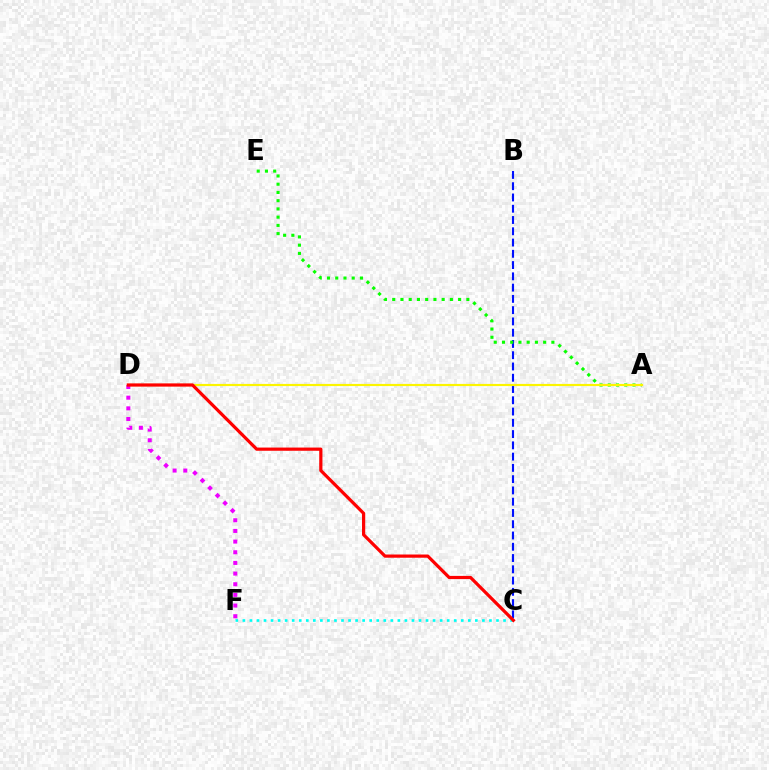{('B', 'C'): [{'color': '#0010ff', 'line_style': 'dashed', 'thickness': 1.53}], ('D', 'F'): [{'color': '#ee00ff', 'line_style': 'dotted', 'thickness': 2.9}], ('C', 'F'): [{'color': '#00fff6', 'line_style': 'dotted', 'thickness': 1.91}], ('A', 'E'): [{'color': '#08ff00', 'line_style': 'dotted', 'thickness': 2.24}], ('A', 'D'): [{'color': '#fcf500', 'line_style': 'solid', 'thickness': 1.56}], ('C', 'D'): [{'color': '#ff0000', 'line_style': 'solid', 'thickness': 2.31}]}